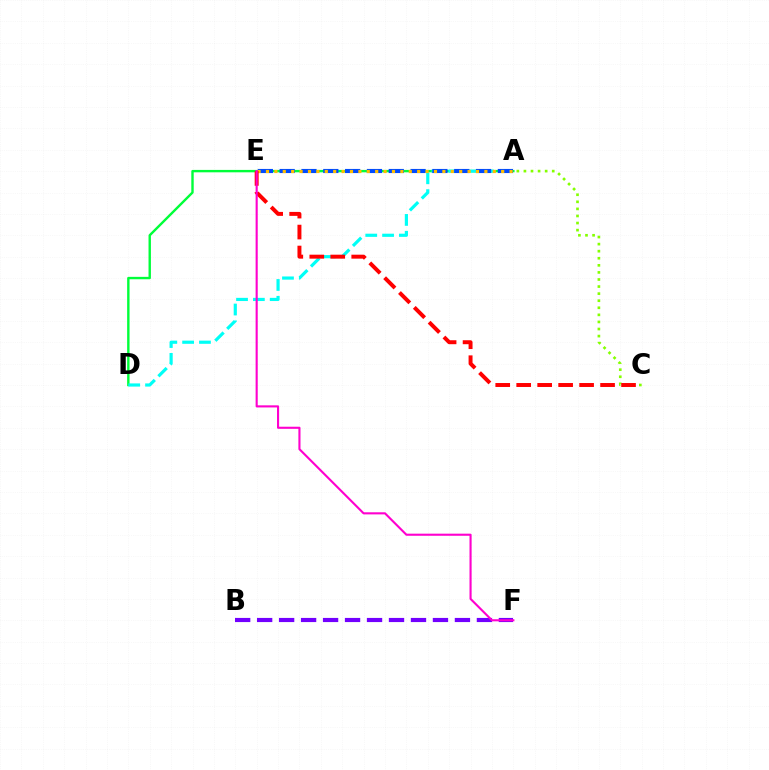{('A', 'D'): [{'color': '#00ff39', 'line_style': 'solid', 'thickness': 1.73}, {'color': '#00fff6', 'line_style': 'dashed', 'thickness': 2.29}], ('A', 'E'): [{'color': '#004bff', 'line_style': 'dashed', 'thickness': 2.96}, {'color': '#ffbd00', 'line_style': 'dotted', 'thickness': 2.28}], ('A', 'C'): [{'color': '#84ff00', 'line_style': 'dotted', 'thickness': 1.92}], ('C', 'E'): [{'color': '#ff0000', 'line_style': 'dashed', 'thickness': 2.85}], ('B', 'F'): [{'color': '#7200ff', 'line_style': 'dashed', 'thickness': 2.99}], ('E', 'F'): [{'color': '#ff00cf', 'line_style': 'solid', 'thickness': 1.52}]}